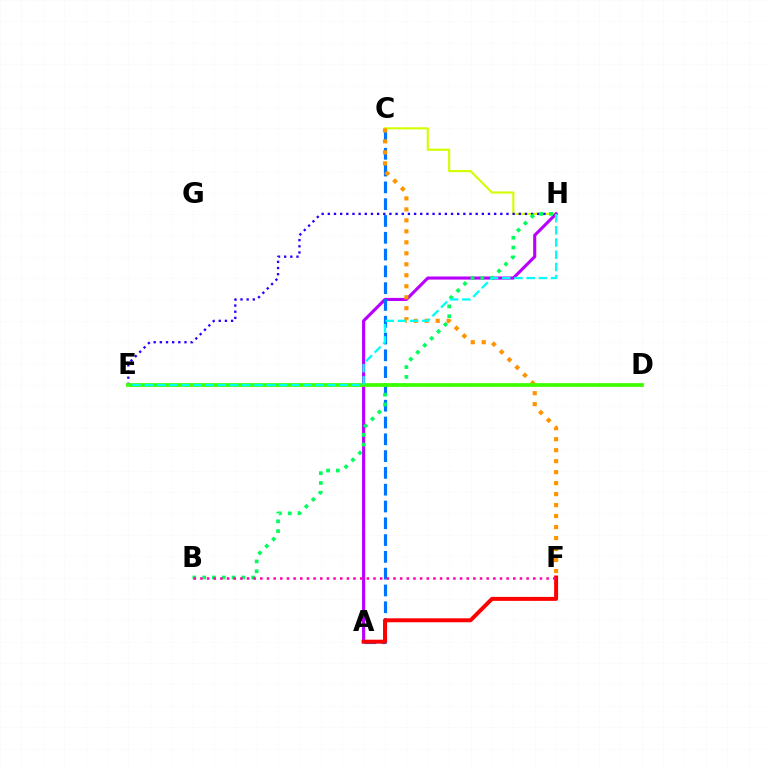{('C', 'H'): [{'color': '#d1ff00', 'line_style': 'solid', 'thickness': 1.53}], ('A', 'H'): [{'color': '#b900ff', 'line_style': 'solid', 'thickness': 2.24}], ('E', 'H'): [{'color': '#2500ff', 'line_style': 'dotted', 'thickness': 1.67}, {'color': '#00fff6', 'line_style': 'dashed', 'thickness': 1.66}], ('A', 'C'): [{'color': '#0074ff', 'line_style': 'dashed', 'thickness': 2.28}], ('C', 'F'): [{'color': '#ff9400', 'line_style': 'dotted', 'thickness': 2.98}], ('B', 'H'): [{'color': '#00ff5c', 'line_style': 'dotted', 'thickness': 2.66}], ('A', 'F'): [{'color': '#ff0000', 'line_style': 'solid', 'thickness': 2.85}], ('D', 'E'): [{'color': '#3dff00', 'line_style': 'solid', 'thickness': 2.7}], ('B', 'F'): [{'color': '#ff00ac', 'line_style': 'dotted', 'thickness': 1.81}]}